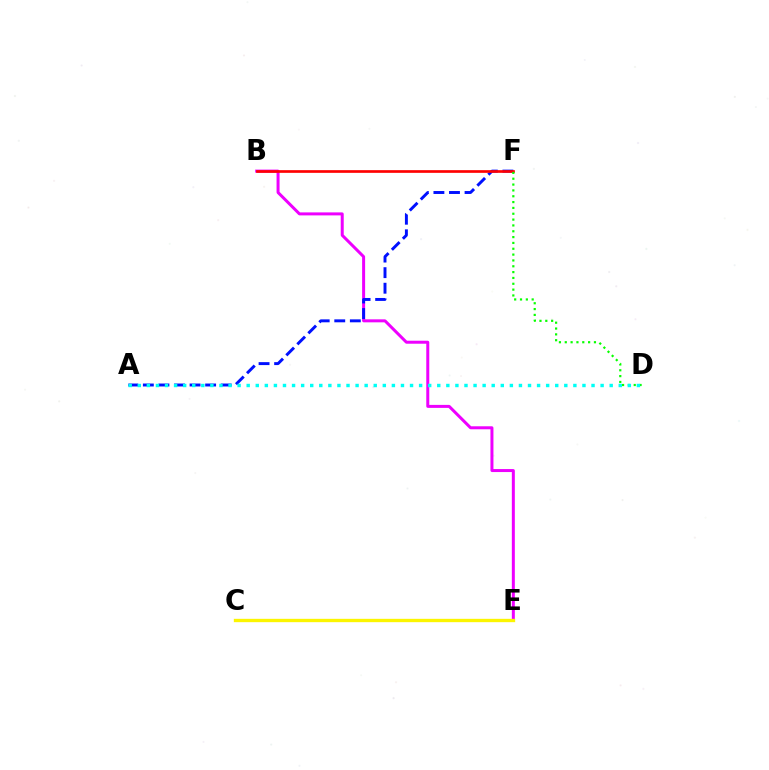{('B', 'E'): [{'color': '#ee00ff', 'line_style': 'solid', 'thickness': 2.16}], ('C', 'E'): [{'color': '#fcf500', 'line_style': 'solid', 'thickness': 2.41}], ('A', 'F'): [{'color': '#0010ff', 'line_style': 'dashed', 'thickness': 2.12}], ('B', 'F'): [{'color': '#ff0000', 'line_style': 'solid', 'thickness': 1.93}], ('D', 'F'): [{'color': '#08ff00', 'line_style': 'dotted', 'thickness': 1.59}], ('A', 'D'): [{'color': '#00fff6', 'line_style': 'dotted', 'thickness': 2.47}]}